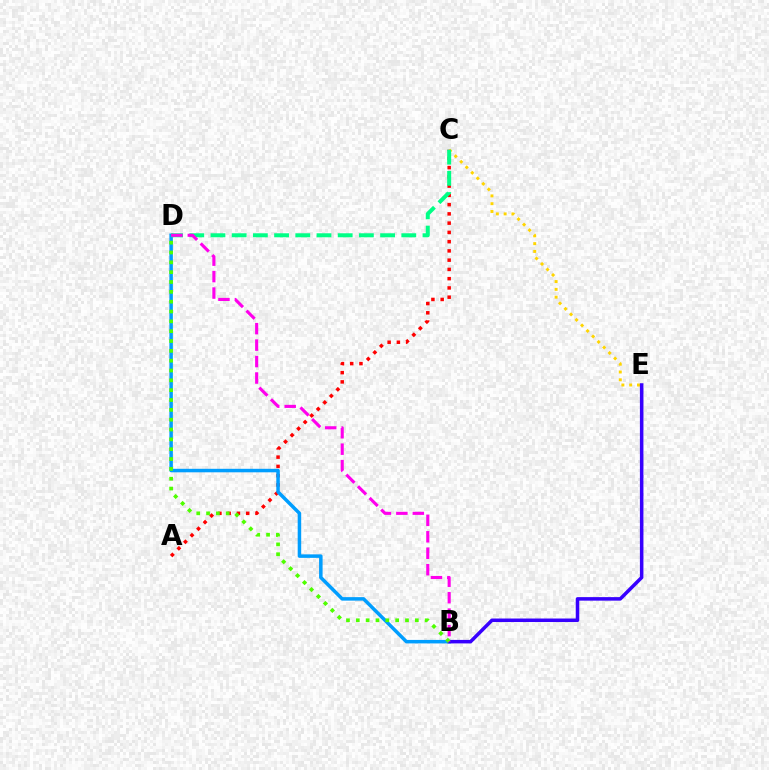{('A', 'C'): [{'color': '#ff0000', 'line_style': 'dotted', 'thickness': 2.51}], ('C', 'E'): [{'color': '#ffd500', 'line_style': 'dotted', 'thickness': 2.12}], ('B', 'D'): [{'color': '#009eff', 'line_style': 'solid', 'thickness': 2.52}, {'color': '#4fff00', 'line_style': 'dotted', 'thickness': 2.67}, {'color': '#ff00ed', 'line_style': 'dashed', 'thickness': 2.24}], ('C', 'D'): [{'color': '#00ff86', 'line_style': 'dashed', 'thickness': 2.88}], ('B', 'E'): [{'color': '#3700ff', 'line_style': 'solid', 'thickness': 2.54}]}